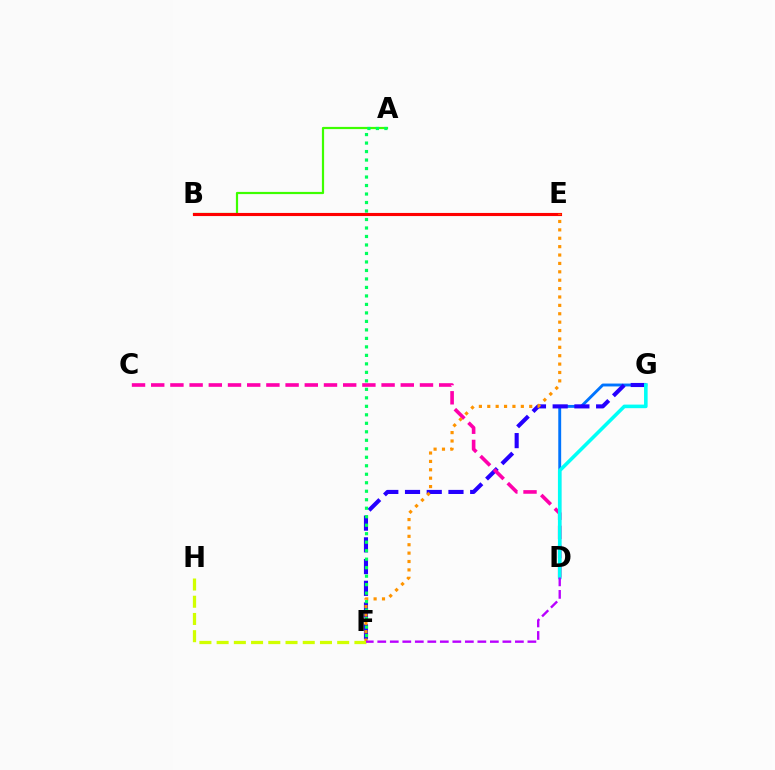{('A', 'B'): [{'color': '#3dff00', 'line_style': 'solid', 'thickness': 1.58}], ('D', 'G'): [{'color': '#0074ff', 'line_style': 'solid', 'thickness': 2.08}, {'color': '#00fff6', 'line_style': 'solid', 'thickness': 2.58}], ('B', 'E'): [{'color': '#ff0000', 'line_style': 'solid', 'thickness': 2.24}], ('F', 'G'): [{'color': '#2500ff', 'line_style': 'dashed', 'thickness': 2.95}], ('C', 'D'): [{'color': '#ff00ac', 'line_style': 'dashed', 'thickness': 2.61}], ('E', 'F'): [{'color': '#ff9400', 'line_style': 'dotted', 'thickness': 2.28}], ('F', 'H'): [{'color': '#d1ff00', 'line_style': 'dashed', 'thickness': 2.34}], ('A', 'F'): [{'color': '#00ff5c', 'line_style': 'dotted', 'thickness': 2.31}], ('D', 'F'): [{'color': '#b900ff', 'line_style': 'dashed', 'thickness': 1.7}]}